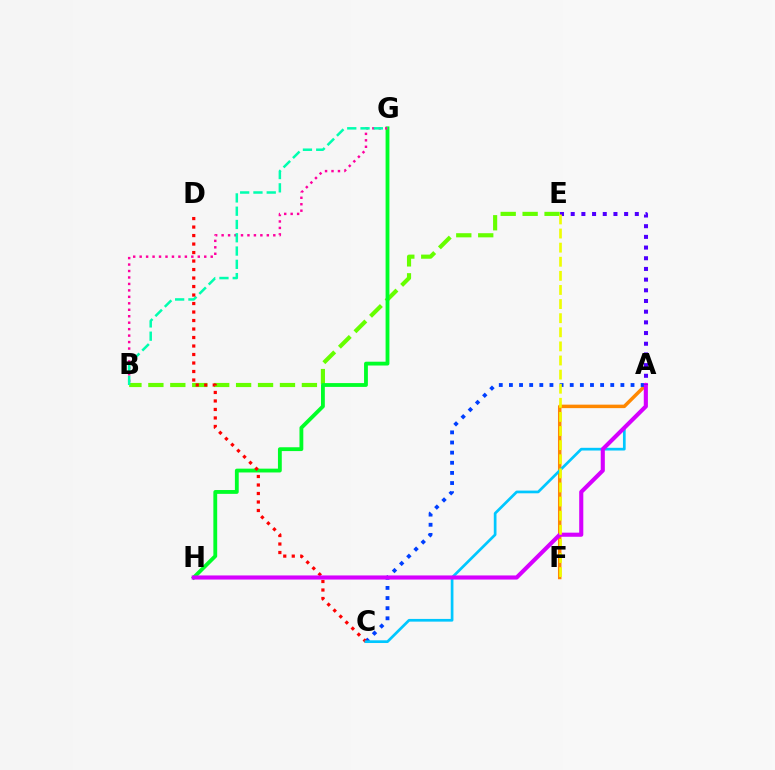{('B', 'E'): [{'color': '#66ff00', 'line_style': 'dashed', 'thickness': 2.98}], ('G', 'H'): [{'color': '#00ff27', 'line_style': 'solid', 'thickness': 2.75}], ('A', 'F'): [{'color': '#ff8800', 'line_style': 'solid', 'thickness': 2.51}], ('B', 'G'): [{'color': '#ff00a0', 'line_style': 'dotted', 'thickness': 1.76}, {'color': '#00ffaf', 'line_style': 'dashed', 'thickness': 1.8}], ('A', 'C'): [{'color': '#003fff', 'line_style': 'dotted', 'thickness': 2.75}, {'color': '#00c7ff', 'line_style': 'solid', 'thickness': 1.95}], ('C', 'D'): [{'color': '#ff0000', 'line_style': 'dotted', 'thickness': 2.31}], ('A', 'H'): [{'color': '#d600ff', 'line_style': 'solid', 'thickness': 2.96}], ('A', 'E'): [{'color': '#4f00ff', 'line_style': 'dotted', 'thickness': 2.9}], ('E', 'F'): [{'color': '#eeff00', 'line_style': 'dashed', 'thickness': 1.92}]}